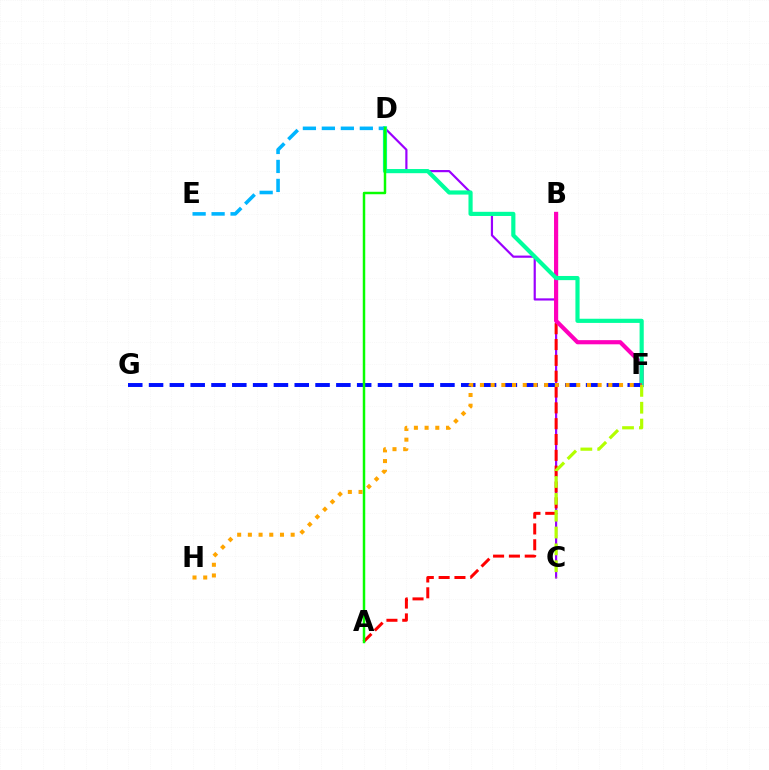{('C', 'D'): [{'color': '#9b00ff', 'line_style': 'solid', 'thickness': 1.57}], ('A', 'B'): [{'color': '#ff0000', 'line_style': 'dashed', 'thickness': 2.15}], ('B', 'F'): [{'color': '#ff00bd', 'line_style': 'solid', 'thickness': 2.99}], ('D', 'F'): [{'color': '#00ff9d', 'line_style': 'solid', 'thickness': 3.0}], ('F', 'G'): [{'color': '#0010ff', 'line_style': 'dashed', 'thickness': 2.83}], ('D', 'E'): [{'color': '#00b5ff', 'line_style': 'dashed', 'thickness': 2.58}], ('C', 'F'): [{'color': '#b3ff00', 'line_style': 'dashed', 'thickness': 2.29}], ('A', 'D'): [{'color': '#08ff00', 'line_style': 'solid', 'thickness': 1.78}], ('F', 'H'): [{'color': '#ffa500', 'line_style': 'dotted', 'thickness': 2.91}]}